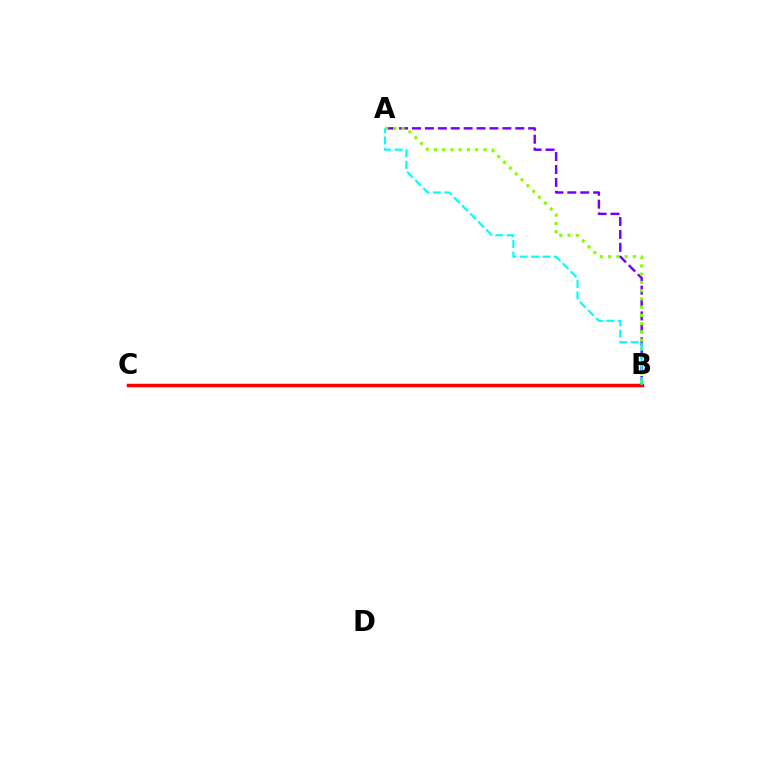{('A', 'B'): [{'color': '#7200ff', 'line_style': 'dashed', 'thickness': 1.75}, {'color': '#84ff00', 'line_style': 'dotted', 'thickness': 2.24}, {'color': '#00fff6', 'line_style': 'dashed', 'thickness': 1.55}], ('B', 'C'): [{'color': '#ff0000', 'line_style': 'solid', 'thickness': 2.51}]}